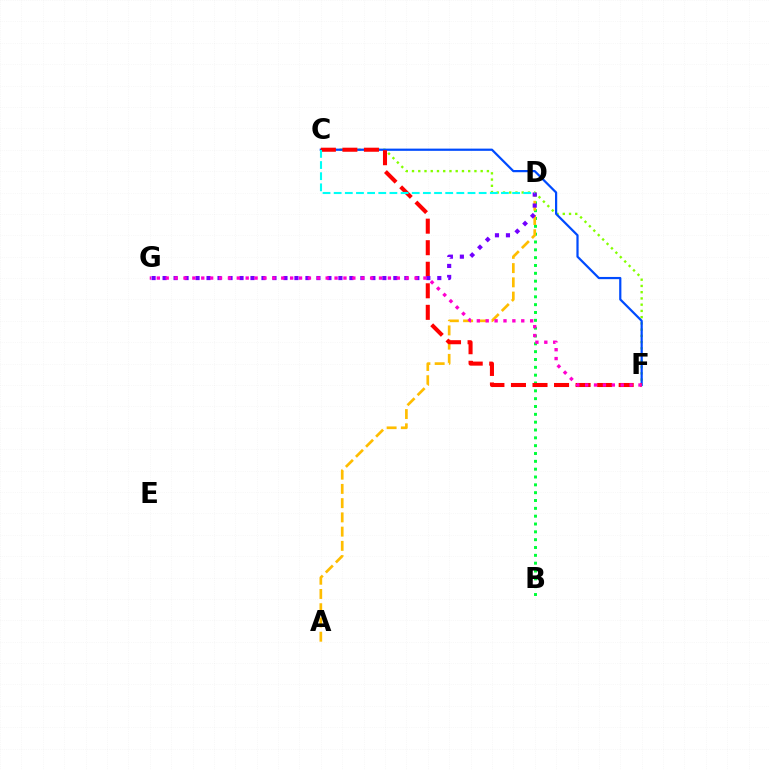{('B', 'D'): [{'color': '#00ff39', 'line_style': 'dotted', 'thickness': 2.13}], ('C', 'F'): [{'color': '#84ff00', 'line_style': 'dotted', 'thickness': 1.7}, {'color': '#004bff', 'line_style': 'solid', 'thickness': 1.6}, {'color': '#ff0000', 'line_style': 'dashed', 'thickness': 2.93}], ('A', 'D'): [{'color': '#ffbd00', 'line_style': 'dashed', 'thickness': 1.93}], ('D', 'G'): [{'color': '#7200ff', 'line_style': 'dotted', 'thickness': 2.99}], ('F', 'G'): [{'color': '#ff00cf', 'line_style': 'dotted', 'thickness': 2.41}], ('C', 'D'): [{'color': '#00fff6', 'line_style': 'dashed', 'thickness': 1.52}]}